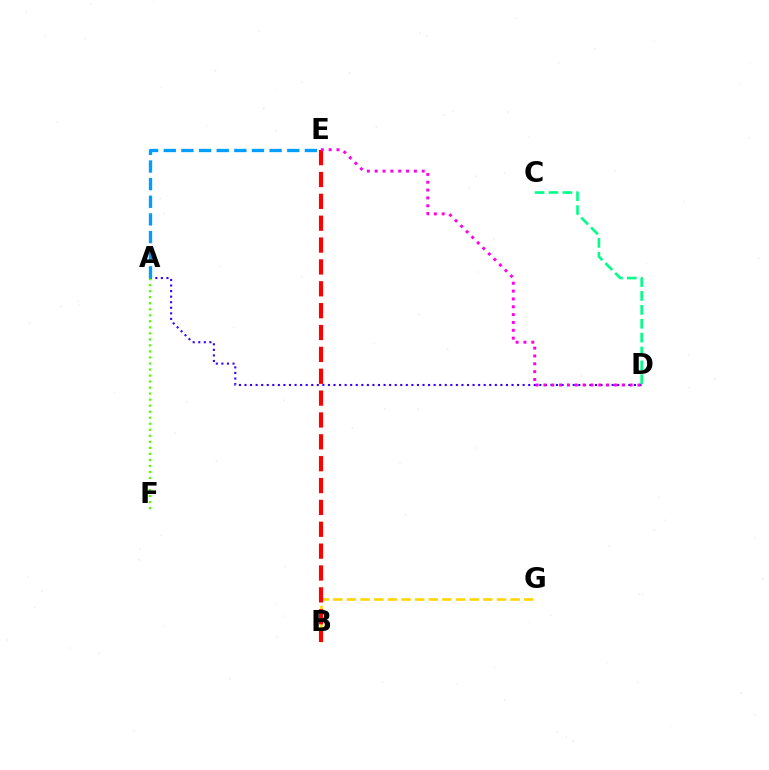{('B', 'G'): [{'color': '#ffd500', 'line_style': 'dashed', 'thickness': 1.85}], ('C', 'D'): [{'color': '#00ff86', 'line_style': 'dashed', 'thickness': 1.89}], ('A', 'D'): [{'color': '#3700ff', 'line_style': 'dotted', 'thickness': 1.51}], ('B', 'E'): [{'color': '#ff0000', 'line_style': 'dashed', 'thickness': 2.97}], ('A', 'F'): [{'color': '#4fff00', 'line_style': 'dotted', 'thickness': 1.64}], ('D', 'E'): [{'color': '#ff00ed', 'line_style': 'dotted', 'thickness': 2.13}], ('A', 'E'): [{'color': '#009eff', 'line_style': 'dashed', 'thickness': 2.4}]}